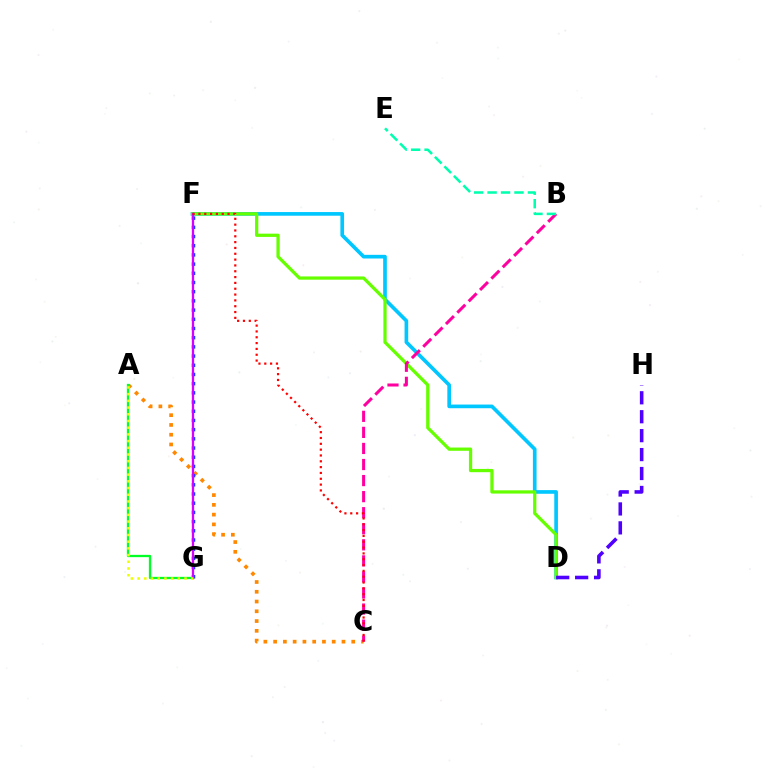{('D', 'F'): [{'color': '#00c7ff', 'line_style': 'solid', 'thickness': 2.64}, {'color': '#66ff00', 'line_style': 'solid', 'thickness': 2.34}], ('A', 'C'): [{'color': '#ff8800', 'line_style': 'dotted', 'thickness': 2.65}], ('A', 'G'): [{'color': '#00ff27', 'line_style': 'solid', 'thickness': 1.66}, {'color': '#eeff00', 'line_style': 'dotted', 'thickness': 1.82}], ('F', 'G'): [{'color': '#003fff', 'line_style': 'dotted', 'thickness': 2.5}, {'color': '#d600ff', 'line_style': 'solid', 'thickness': 1.66}], ('D', 'H'): [{'color': '#4f00ff', 'line_style': 'dashed', 'thickness': 2.57}], ('B', 'C'): [{'color': '#ff00a0', 'line_style': 'dashed', 'thickness': 2.18}], ('B', 'E'): [{'color': '#00ffaf', 'line_style': 'dashed', 'thickness': 1.83}], ('C', 'F'): [{'color': '#ff0000', 'line_style': 'dotted', 'thickness': 1.58}]}